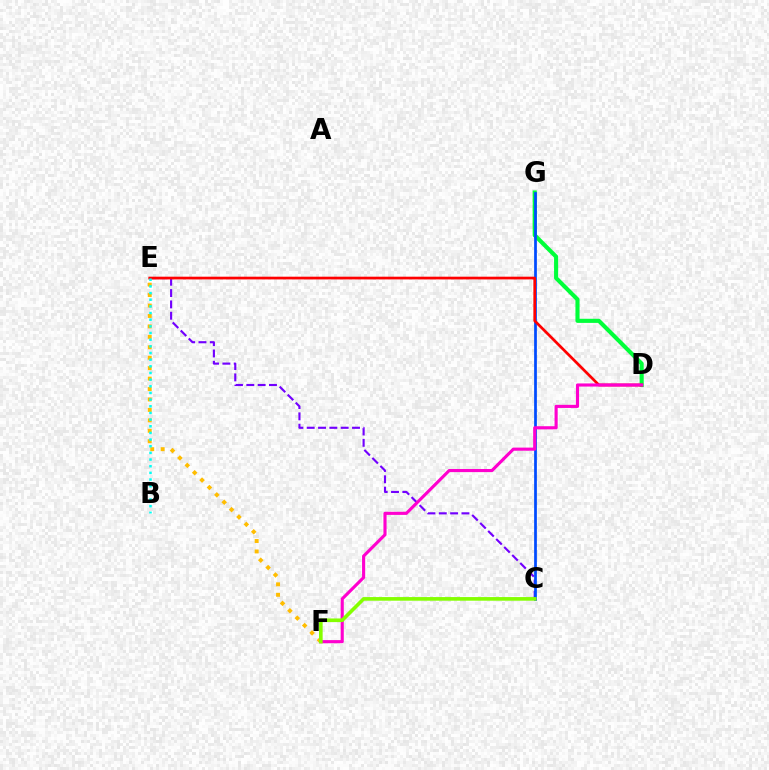{('D', 'G'): [{'color': '#00ff39', 'line_style': 'solid', 'thickness': 2.96}], ('C', 'E'): [{'color': '#7200ff', 'line_style': 'dashed', 'thickness': 1.54}], ('E', 'F'): [{'color': '#ffbd00', 'line_style': 'dotted', 'thickness': 2.84}], ('C', 'G'): [{'color': '#004bff', 'line_style': 'solid', 'thickness': 1.97}], ('D', 'E'): [{'color': '#ff0000', 'line_style': 'solid', 'thickness': 1.96}], ('B', 'E'): [{'color': '#00fff6', 'line_style': 'dotted', 'thickness': 1.81}], ('D', 'F'): [{'color': '#ff00cf', 'line_style': 'solid', 'thickness': 2.25}], ('C', 'F'): [{'color': '#84ff00', 'line_style': 'solid', 'thickness': 2.61}]}